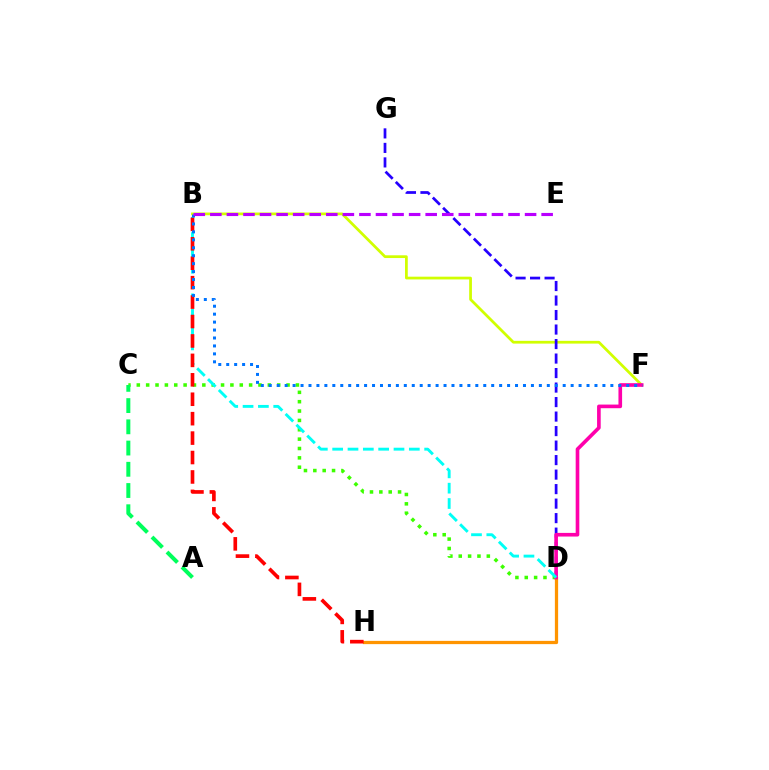{('B', 'F'): [{'color': '#d1ff00', 'line_style': 'solid', 'thickness': 1.98}, {'color': '#0074ff', 'line_style': 'dotted', 'thickness': 2.16}], ('C', 'D'): [{'color': '#3dff00', 'line_style': 'dotted', 'thickness': 2.54}], ('D', 'G'): [{'color': '#2500ff', 'line_style': 'dashed', 'thickness': 1.97}], ('A', 'C'): [{'color': '#00ff5c', 'line_style': 'dashed', 'thickness': 2.88}], ('D', 'H'): [{'color': '#ff9400', 'line_style': 'solid', 'thickness': 2.34}], ('D', 'F'): [{'color': '#ff00ac', 'line_style': 'solid', 'thickness': 2.62}], ('B', 'D'): [{'color': '#00fff6', 'line_style': 'dashed', 'thickness': 2.08}], ('B', 'H'): [{'color': '#ff0000', 'line_style': 'dashed', 'thickness': 2.64}], ('B', 'E'): [{'color': '#b900ff', 'line_style': 'dashed', 'thickness': 2.25}]}